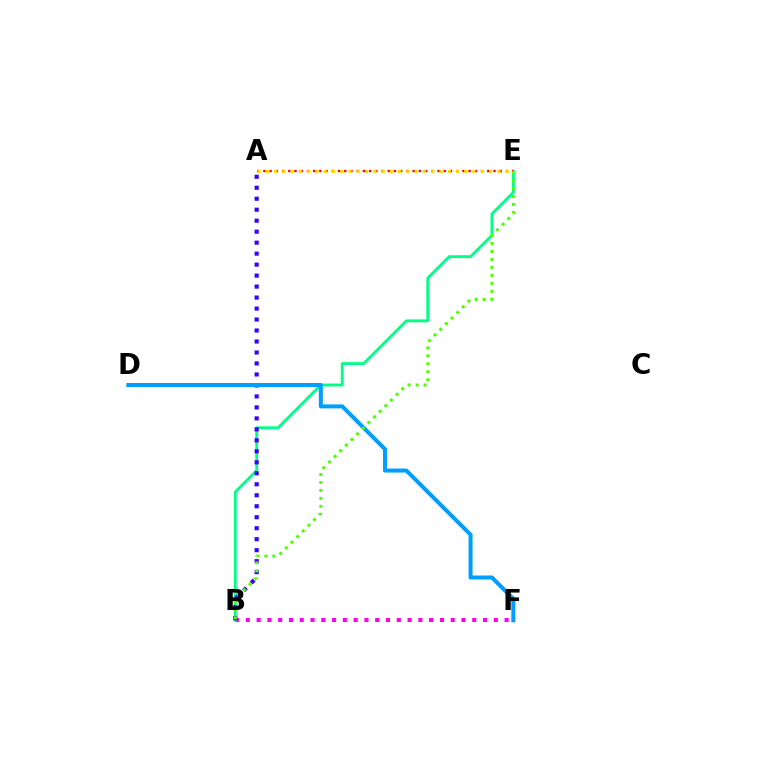{('B', 'F'): [{'color': '#ff00ed', 'line_style': 'dotted', 'thickness': 2.93}], ('B', 'E'): [{'color': '#00ff86', 'line_style': 'solid', 'thickness': 2.06}, {'color': '#4fff00', 'line_style': 'dotted', 'thickness': 2.17}], ('A', 'B'): [{'color': '#3700ff', 'line_style': 'dotted', 'thickness': 2.98}], ('A', 'E'): [{'color': '#ff0000', 'line_style': 'dotted', 'thickness': 1.69}, {'color': '#ffd500', 'line_style': 'dotted', 'thickness': 2.25}], ('D', 'F'): [{'color': '#009eff', 'line_style': 'solid', 'thickness': 2.89}]}